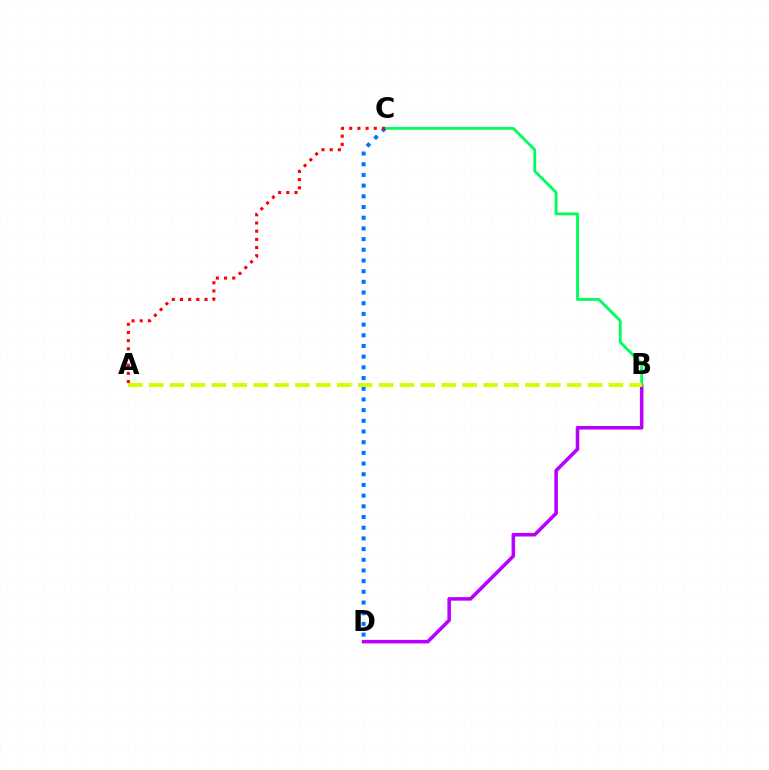{('B', 'D'): [{'color': '#b900ff', 'line_style': 'solid', 'thickness': 2.56}], ('B', 'C'): [{'color': '#00ff5c', 'line_style': 'solid', 'thickness': 2.06}], ('C', 'D'): [{'color': '#0074ff', 'line_style': 'dotted', 'thickness': 2.9}], ('A', 'C'): [{'color': '#ff0000', 'line_style': 'dotted', 'thickness': 2.22}], ('A', 'B'): [{'color': '#d1ff00', 'line_style': 'dashed', 'thickness': 2.84}]}